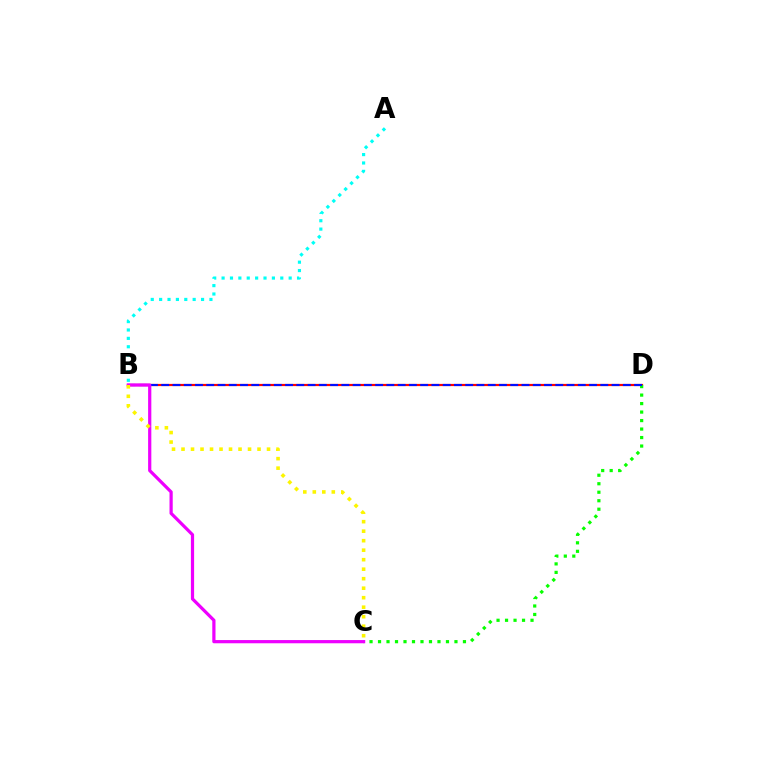{('B', 'D'): [{'color': '#ff0000', 'line_style': 'solid', 'thickness': 1.58}, {'color': '#0010ff', 'line_style': 'dashed', 'thickness': 1.53}], ('C', 'D'): [{'color': '#08ff00', 'line_style': 'dotted', 'thickness': 2.31}], ('B', 'C'): [{'color': '#ee00ff', 'line_style': 'solid', 'thickness': 2.31}, {'color': '#fcf500', 'line_style': 'dotted', 'thickness': 2.58}], ('A', 'B'): [{'color': '#00fff6', 'line_style': 'dotted', 'thickness': 2.28}]}